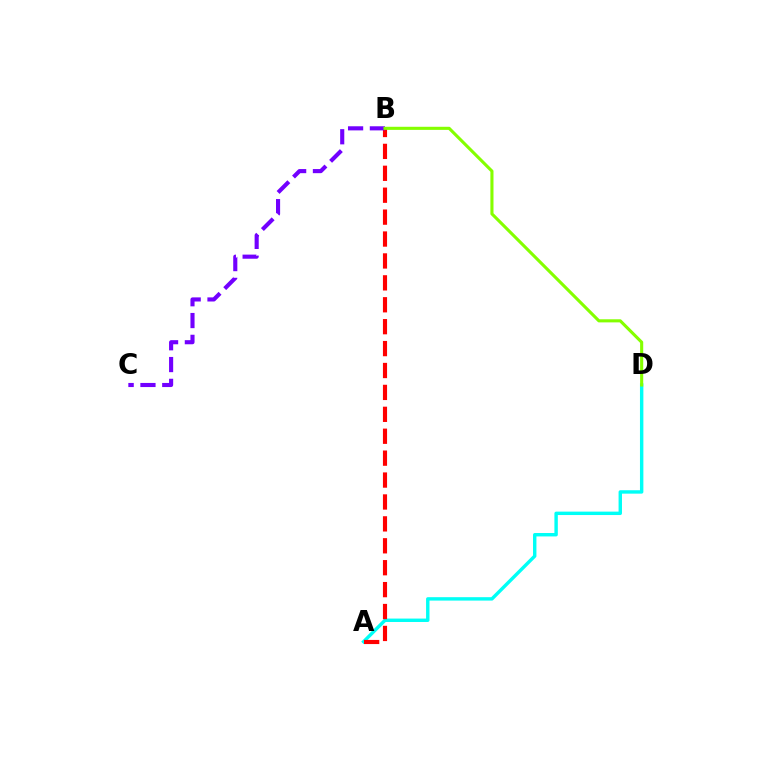{('A', 'D'): [{'color': '#00fff6', 'line_style': 'solid', 'thickness': 2.46}], ('A', 'B'): [{'color': '#ff0000', 'line_style': 'dashed', 'thickness': 2.98}], ('B', 'C'): [{'color': '#7200ff', 'line_style': 'dashed', 'thickness': 2.96}], ('B', 'D'): [{'color': '#84ff00', 'line_style': 'solid', 'thickness': 2.23}]}